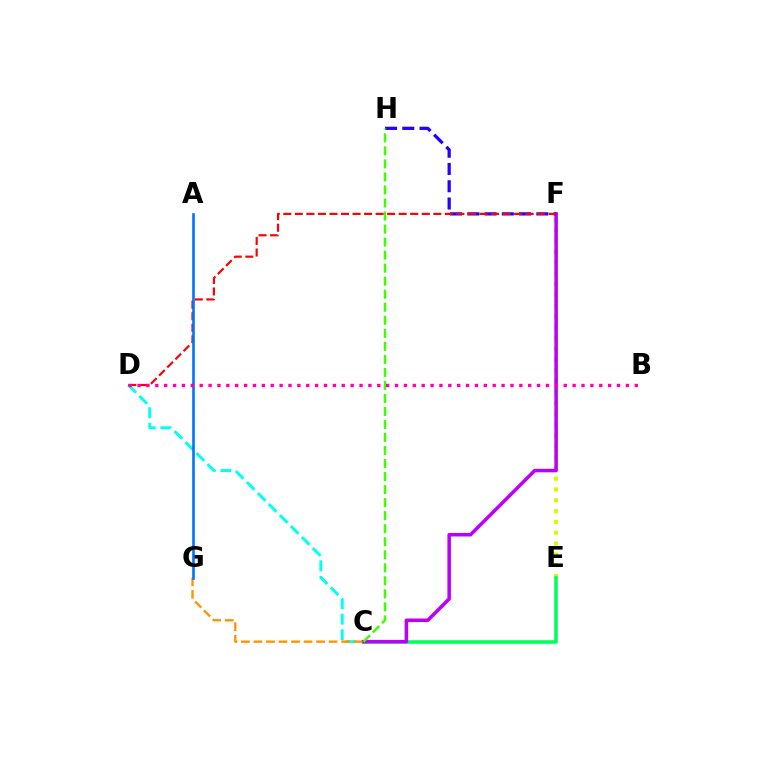{('E', 'F'): [{'color': '#d1ff00', 'line_style': 'dotted', 'thickness': 2.94}], ('C', 'E'): [{'color': '#00ff5c', 'line_style': 'solid', 'thickness': 2.53}], ('C', 'D'): [{'color': '#00fff6', 'line_style': 'dashed', 'thickness': 2.11}], ('C', 'F'): [{'color': '#b900ff', 'line_style': 'solid', 'thickness': 2.54}], ('C', 'G'): [{'color': '#ff9400', 'line_style': 'dashed', 'thickness': 1.7}], ('F', 'H'): [{'color': '#2500ff', 'line_style': 'dashed', 'thickness': 2.34}], ('C', 'H'): [{'color': '#3dff00', 'line_style': 'dashed', 'thickness': 1.77}], ('D', 'F'): [{'color': '#ff0000', 'line_style': 'dashed', 'thickness': 1.57}], ('A', 'G'): [{'color': '#0074ff', 'line_style': 'solid', 'thickness': 1.89}], ('B', 'D'): [{'color': '#ff00ac', 'line_style': 'dotted', 'thickness': 2.41}]}